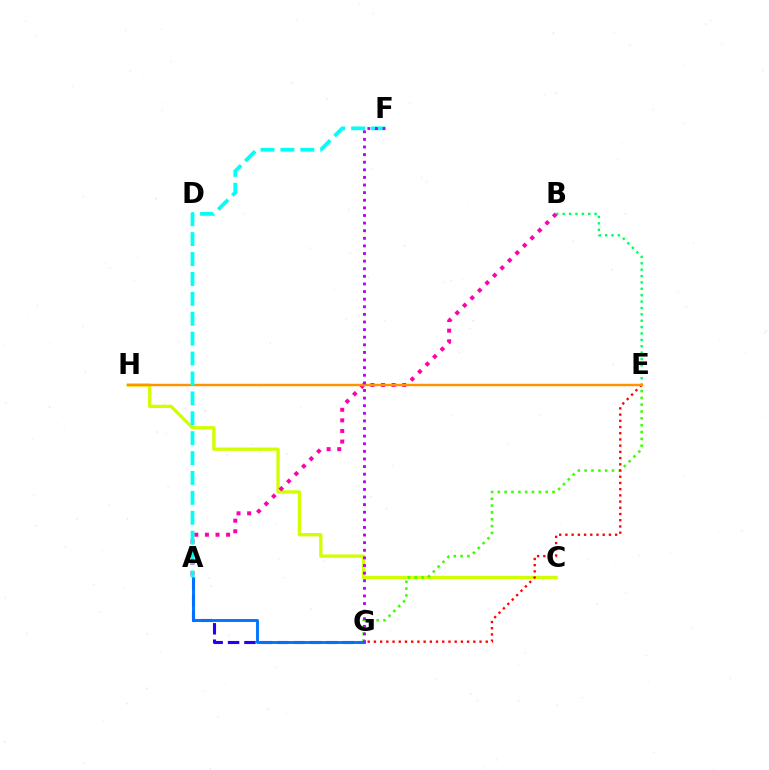{('C', 'H'): [{'color': '#d1ff00', 'line_style': 'solid', 'thickness': 2.4}], ('A', 'G'): [{'color': '#2500ff', 'line_style': 'dashed', 'thickness': 2.23}, {'color': '#0074ff', 'line_style': 'solid', 'thickness': 2.08}], ('E', 'G'): [{'color': '#3dff00', 'line_style': 'dotted', 'thickness': 1.86}, {'color': '#ff0000', 'line_style': 'dotted', 'thickness': 1.69}], ('B', 'E'): [{'color': '#00ff5c', 'line_style': 'dotted', 'thickness': 1.73}], ('A', 'B'): [{'color': '#ff00ac', 'line_style': 'dotted', 'thickness': 2.88}], ('E', 'H'): [{'color': '#ff9400', 'line_style': 'solid', 'thickness': 1.76}], ('A', 'F'): [{'color': '#00fff6', 'line_style': 'dashed', 'thickness': 2.7}], ('F', 'G'): [{'color': '#b900ff', 'line_style': 'dotted', 'thickness': 2.07}]}